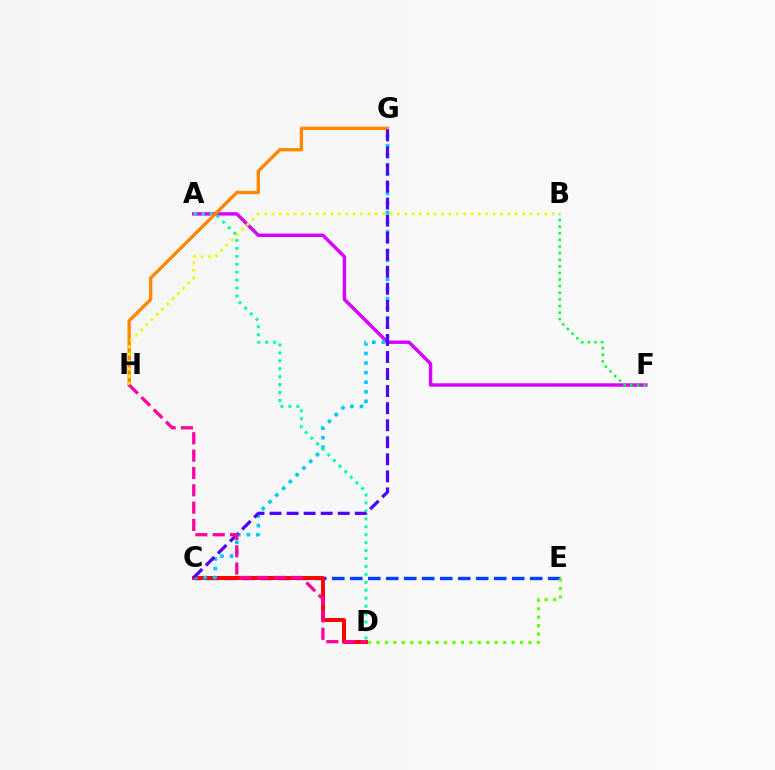{('C', 'E'): [{'color': '#003fff', 'line_style': 'dashed', 'thickness': 2.44}], ('C', 'D'): [{'color': '#ff0000', 'line_style': 'solid', 'thickness': 2.84}], ('D', 'E'): [{'color': '#66ff00', 'line_style': 'dotted', 'thickness': 2.29}], ('A', 'F'): [{'color': '#d600ff', 'line_style': 'solid', 'thickness': 2.46}], ('C', 'G'): [{'color': '#00c7ff', 'line_style': 'dotted', 'thickness': 2.6}, {'color': '#4f00ff', 'line_style': 'dashed', 'thickness': 2.32}], ('A', 'D'): [{'color': '#00ffaf', 'line_style': 'dotted', 'thickness': 2.16}], ('G', 'H'): [{'color': '#ff8800', 'line_style': 'solid', 'thickness': 2.41}], ('B', 'H'): [{'color': '#eeff00', 'line_style': 'dotted', 'thickness': 2.0}], ('D', 'H'): [{'color': '#ff00a0', 'line_style': 'dashed', 'thickness': 2.36}], ('B', 'F'): [{'color': '#00ff27', 'line_style': 'dotted', 'thickness': 1.8}]}